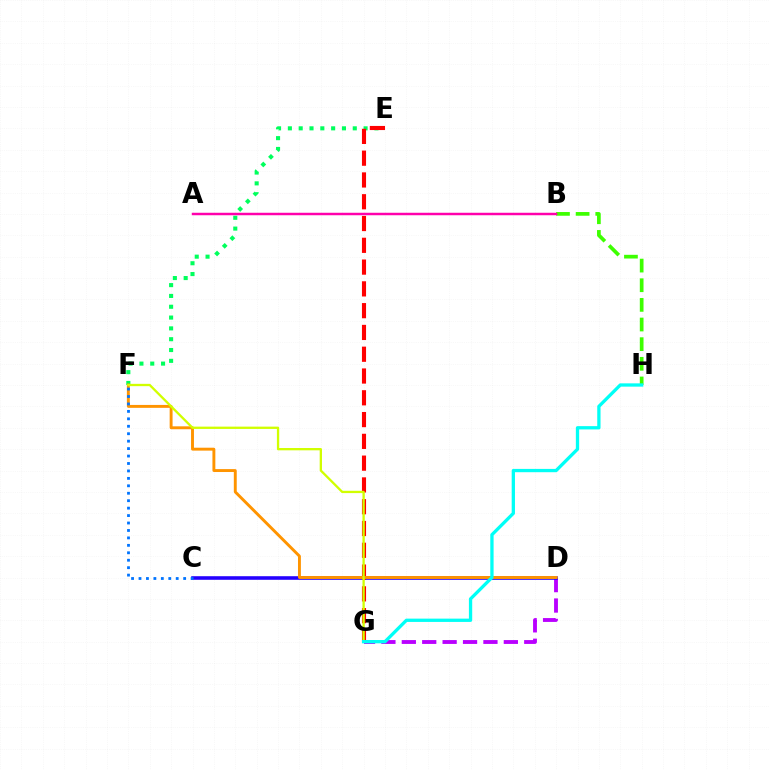{('E', 'F'): [{'color': '#00ff5c', 'line_style': 'dotted', 'thickness': 2.94}], ('D', 'G'): [{'color': '#b900ff', 'line_style': 'dashed', 'thickness': 2.77}], ('B', 'H'): [{'color': '#3dff00', 'line_style': 'dashed', 'thickness': 2.67}], ('C', 'D'): [{'color': '#2500ff', 'line_style': 'solid', 'thickness': 2.58}], ('E', 'G'): [{'color': '#ff0000', 'line_style': 'dashed', 'thickness': 2.96}], ('D', 'F'): [{'color': '#ff9400', 'line_style': 'solid', 'thickness': 2.1}], ('C', 'F'): [{'color': '#0074ff', 'line_style': 'dotted', 'thickness': 2.02}], ('F', 'G'): [{'color': '#d1ff00', 'line_style': 'solid', 'thickness': 1.66}], ('A', 'B'): [{'color': '#ff00ac', 'line_style': 'solid', 'thickness': 1.78}], ('G', 'H'): [{'color': '#00fff6', 'line_style': 'solid', 'thickness': 2.37}]}